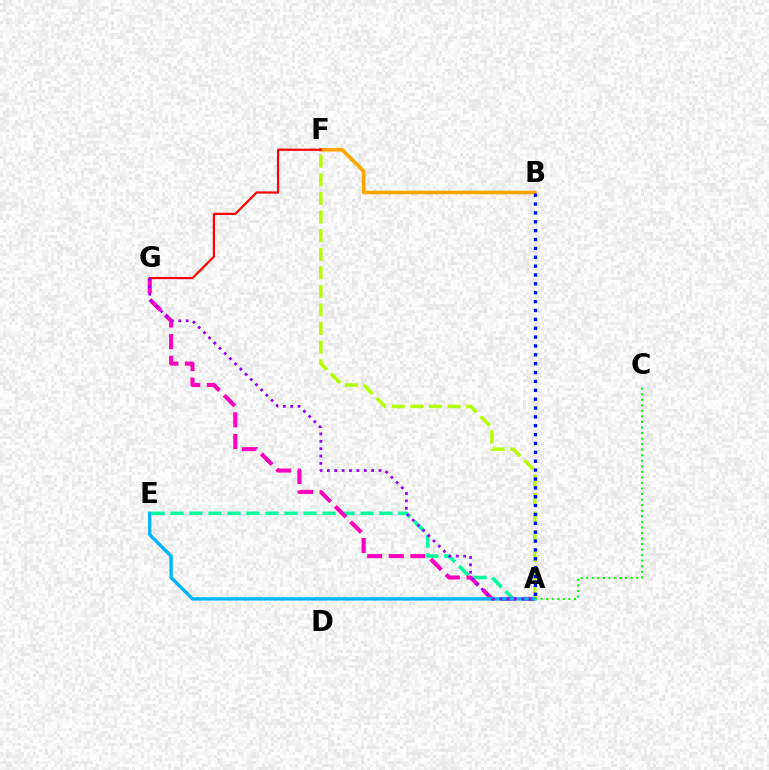{('A', 'E'): [{'color': '#00ff9d', 'line_style': 'dashed', 'thickness': 2.58}, {'color': '#00b5ff', 'line_style': 'solid', 'thickness': 2.42}], ('A', 'G'): [{'color': '#ff00bd', 'line_style': 'dashed', 'thickness': 2.94}, {'color': '#9b00ff', 'line_style': 'dotted', 'thickness': 2.0}], ('A', 'F'): [{'color': '#b3ff00', 'line_style': 'dashed', 'thickness': 2.53}], ('B', 'F'): [{'color': '#ffa500', 'line_style': 'solid', 'thickness': 2.64}], ('F', 'G'): [{'color': '#ff0000', 'line_style': 'solid', 'thickness': 1.59}], ('A', 'C'): [{'color': '#08ff00', 'line_style': 'dotted', 'thickness': 1.51}], ('A', 'B'): [{'color': '#0010ff', 'line_style': 'dotted', 'thickness': 2.41}]}